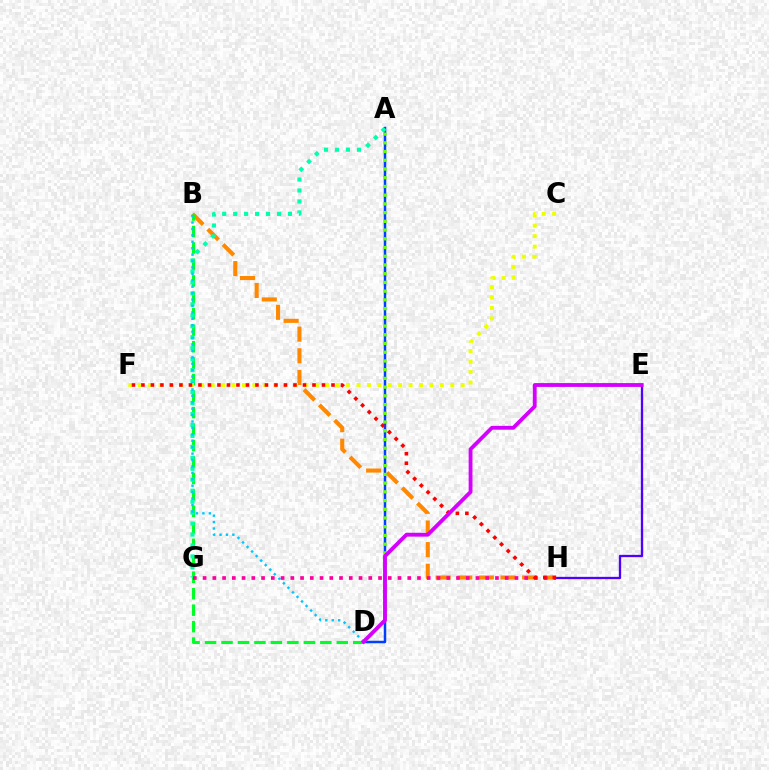{('E', 'H'): [{'color': '#4f00ff', 'line_style': 'solid', 'thickness': 1.66}], ('A', 'D'): [{'color': '#003fff', 'line_style': 'solid', 'thickness': 1.79}, {'color': '#66ff00', 'line_style': 'dotted', 'thickness': 2.37}], ('B', 'H'): [{'color': '#ff8800', 'line_style': 'dashed', 'thickness': 2.94}], ('B', 'D'): [{'color': '#00ff27', 'line_style': 'dashed', 'thickness': 2.24}, {'color': '#00c7ff', 'line_style': 'dotted', 'thickness': 1.74}], ('A', 'G'): [{'color': '#00ffaf', 'line_style': 'dotted', 'thickness': 2.98}], ('G', 'H'): [{'color': '#ff00a0', 'line_style': 'dotted', 'thickness': 2.65}], ('C', 'F'): [{'color': '#eeff00', 'line_style': 'dotted', 'thickness': 2.83}], ('F', 'H'): [{'color': '#ff0000', 'line_style': 'dotted', 'thickness': 2.58}], ('D', 'E'): [{'color': '#d600ff', 'line_style': 'solid', 'thickness': 2.76}]}